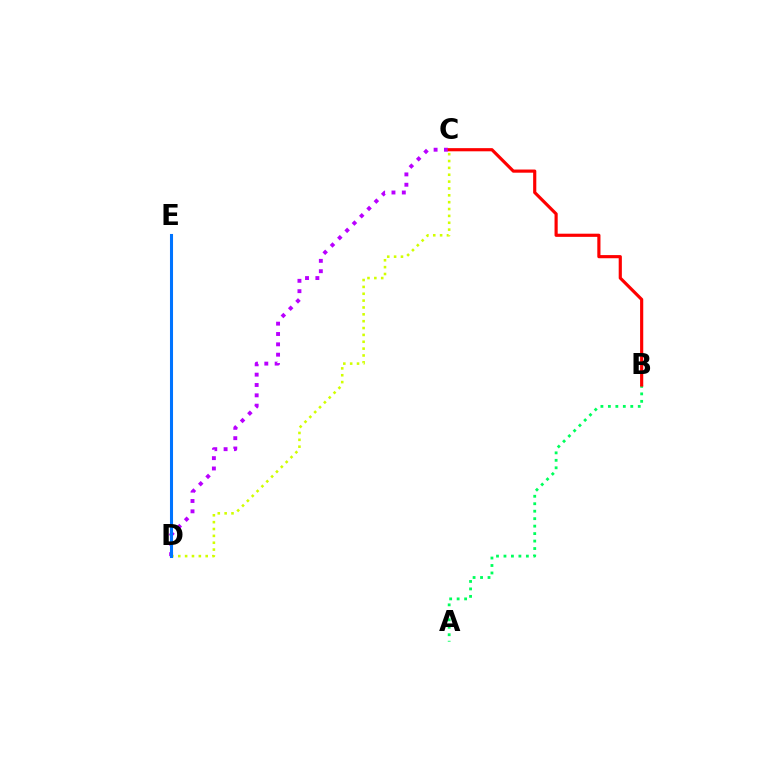{('C', 'D'): [{'color': '#b900ff', 'line_style': 'dotted', 'thickness': 2.81}, {'color': '#d1ff00', 'line_style': 'dotted', 'thickness': 1.86}], ('A', 'B'): [{'color': '#00ff5c', 'line_style': 'dotted', 'thickness': 2.03}], ('D', 'E'): [{'color': '#0074ff', 'line_style': 'solid', 'thickness': 2.2}], ('B', 'C'): [{'color': '#ff0000', 'line_style': 'solid', 'thickness': 2.28}]}